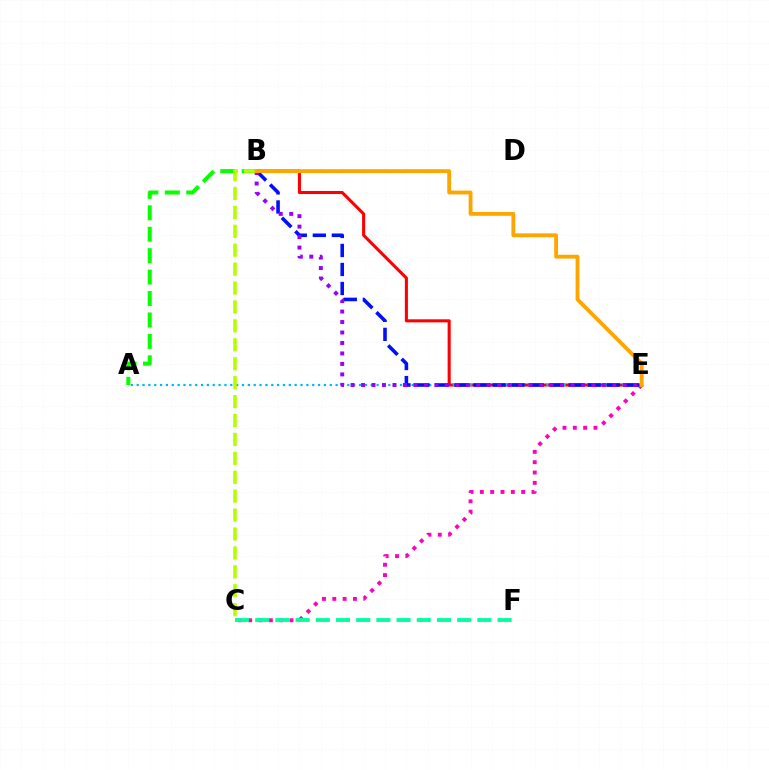{('C', 'E'): [{'color': '#ff00bd', 'line_style': 'dotted', 'thickness': 2.81}], ('B', 'E'): [{'color': '#ff0000', 'line_style': 'solid', 'thickness': 2.21}, {'color': '#0010ff', 'line_style': 'dashed', 'thickness': 2.58}, {'color': '#9b00ff', 'line_style': 'dotted', 'thickness': 2.85}, {'color': '#ffa500', 'line_style': 'solid', 'thickness': 2.76}], ('A', 'E'): [{'color': '#00b5ff', 'line_style': 'dotted', 'thickness': 1.59}], ('A', 'B'): [{'color': '#08ff00', 'line_style': 'dashed', 'thickness': 2.91}], ('C', 'F'): [{'color': '#00ff9d', 'line_style': 'dashed', 'thickness': 2.74}], ('B', 'C'): [{'color': '#b3ff00', 'line_style': 'dashed', 'thickness': 2.57}]}